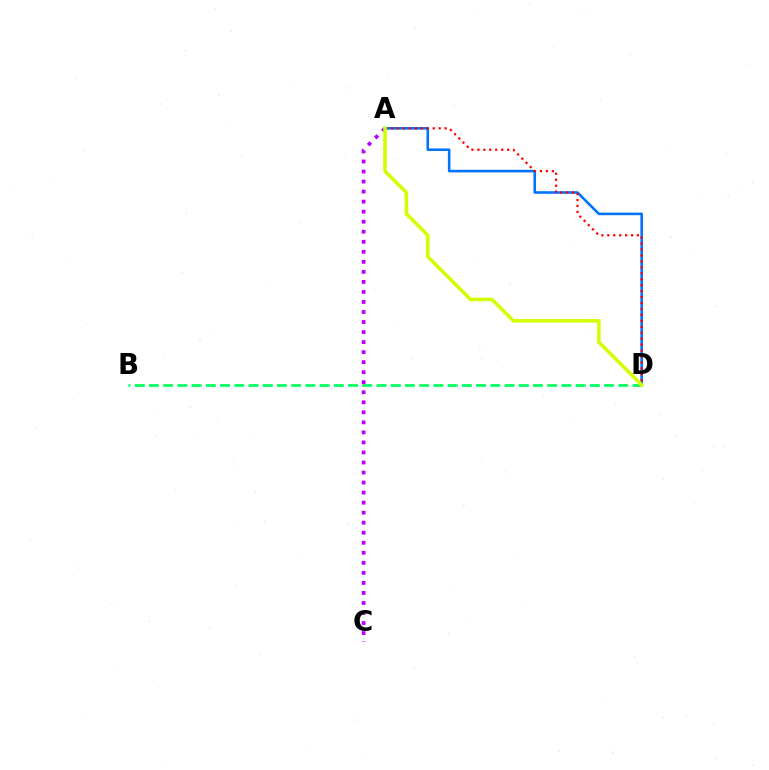{('B', 'D'): [{'color': '#00ff5c', 'line_style': 'dashed', 'thickness': 1.93}], ('A', 'D'): [{'color': '#0074ff', 'line_style': 'solid', 'thickness': 1.87}, {'color': '#ff0000', 'line_style': 'dotted', 'thickness': 1.62}, {'color': '#d1ff00', 'line_style': 'solid', 'thickness': 2.55}], ('A', 'C'): [{'color': '#b900ff', 'line_style': 'dotted', 'thickness': 2.73}]}